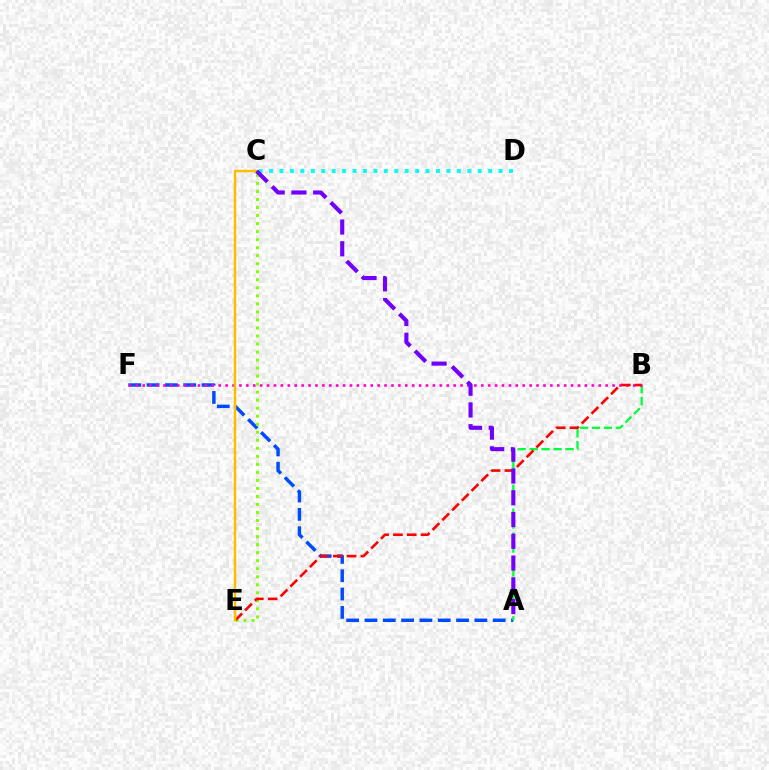{('A', 'F'): [{'color': '#004bff', 'line_style': 'dashed', 'thickness': 2.49}], ('C', 'E'): [{'color': '#84ff00', 'line_style': 'dotted', 'thickness': 2.18}, {'color': '#ffbd00', 'line_style': 'solid', 'thickness': 1.79}], ('A', 'B'): [{'color': '#00ff39', 'line_style': 'dashed', 'thickness': 1.62}], ('C', 'D'): [{'color': '#00fff6', 'line_style': 'dotted', 'thickness': 2.83}], ('B', 'F'): [{'color': '#ff00cf', 'line_style': 'dotted', 'thickness': 1.88}], ('B', 'E'): [{'color': '#ff0000', 'line_style': 'dashed', 'thickness': 1.88}], ('A', 'C'): [{'color': '#7200ff', 'line_style': 'dashed', 'thickness': 2.96}]}